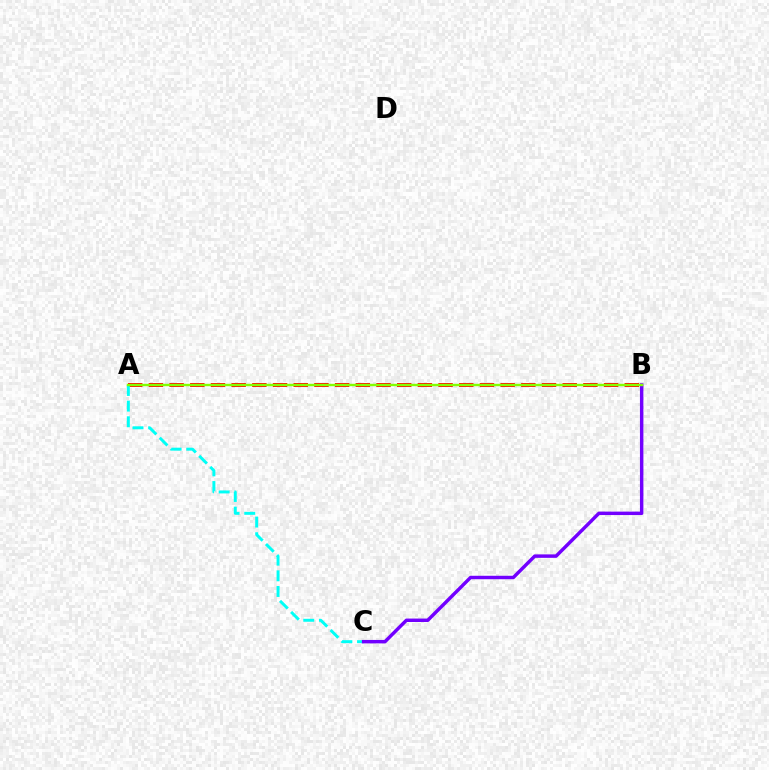{('A', 'B'): [{'color': '#ff0000', 'line_style': 'dashed', 'thickness': 2.81}, {'color': '#84ff00', 'line_style': 'solid', 'thickness': 1.73}], ('A', 'C'): [{'color': '#00fff6', 'line_style': 'dashed', 'thickness': 2.13}], ('B', 'C'): [{'color': '#7200ff', 'line_style': 'solid', 'thickness': 2.48}]}